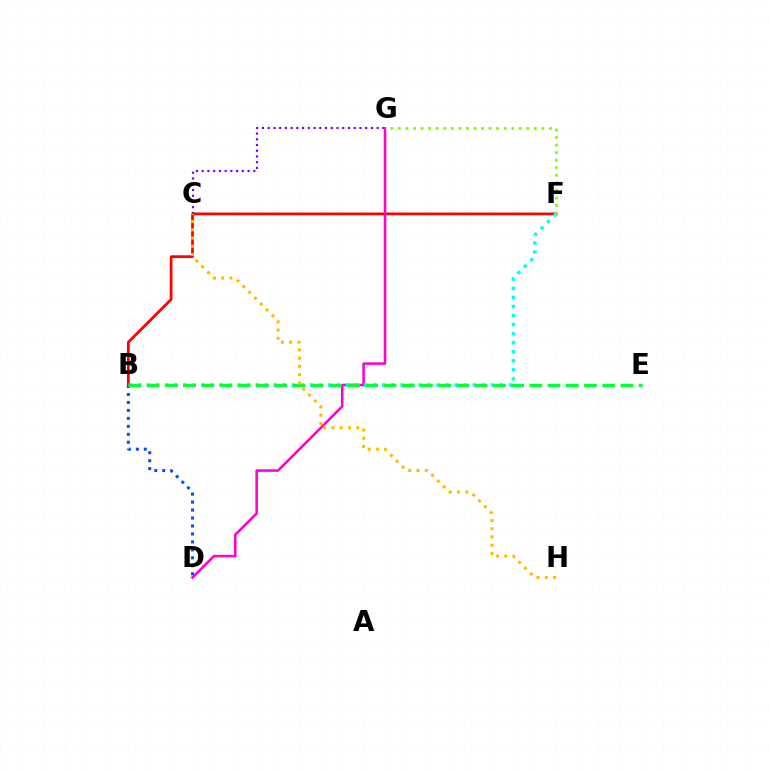{('B', 'D'): [{'color': '#004bff', 'line_style': 'dotted', 'thickness': 2.16}], ('B', 'F'): [{'color': '#ff0000', 'line_style': 'solid', 'thickness': 2.0}, {'color': '#00fff6', 'line_style': 'dotted', 'thickness': 2.46}], ('C', 'G'): [{'color': '#7200ff', 'line_style': 'dotted', 'thickness': 1.56}], ('D', 'G'): [{'color': '#ff00cf', 'line_style': 'solid', 'thickness': 1.84}], ('F', 'G'): [{'color': '#84ff00', 'line_style': 'dotted', 'thickness': 2.05}], ('B', 'E'): [{'color': '#00ff39', 'line_style': 'dashed', 'thickness': 2.48}], ('C', 'H'): [{'color': '#ffbd00', 'line_style': 'dotted', 'thickness': 2.24}]}